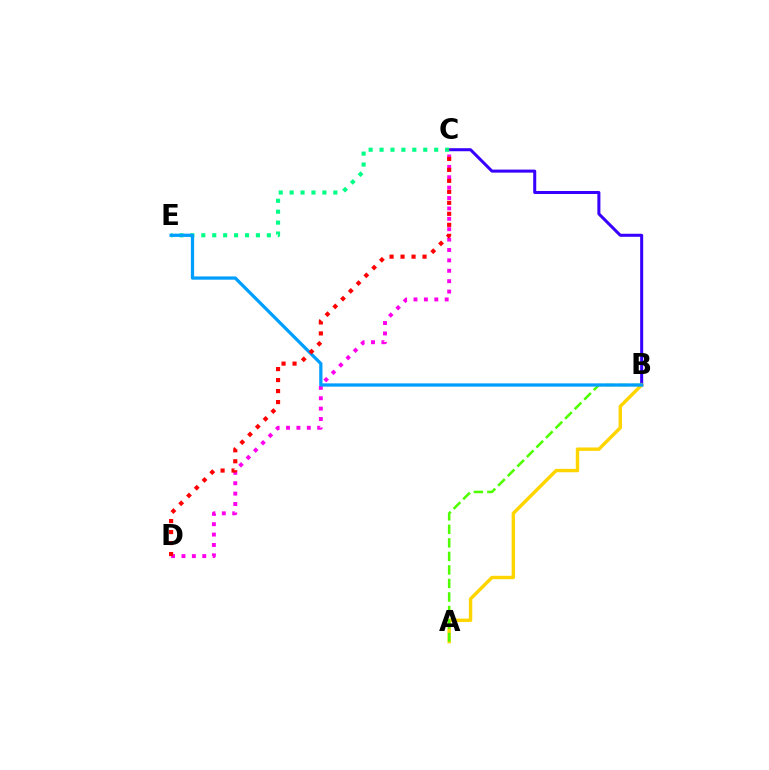{('B', 'C'): [{'color': '#3700ff', 'line_style': 'solid', 'thickness': 2.18}], ('C', 'E'): [{'color': '#00ff86', 'line_style': 'dotted', 'thickness': 2.97}], ('A', 'B'): [{'color': '#ffd500', 'line_style': 'solid', 'thickness': 2.45}, {'color': '#4fff00', 'line_style': 'dashed', 'thickness': 1.84}], ('C', 'D'): [{'color': '#ff00ed', 'line_style': 'dotted', 'thickness': 2.82}, {'color': '#ff0000', 'line_style': 'dotted', 'thickness': 2.99}], ('B', 'E'): [{'color': '#009eff', 'line_style': 'solid', 'thickness': 2.34}]}